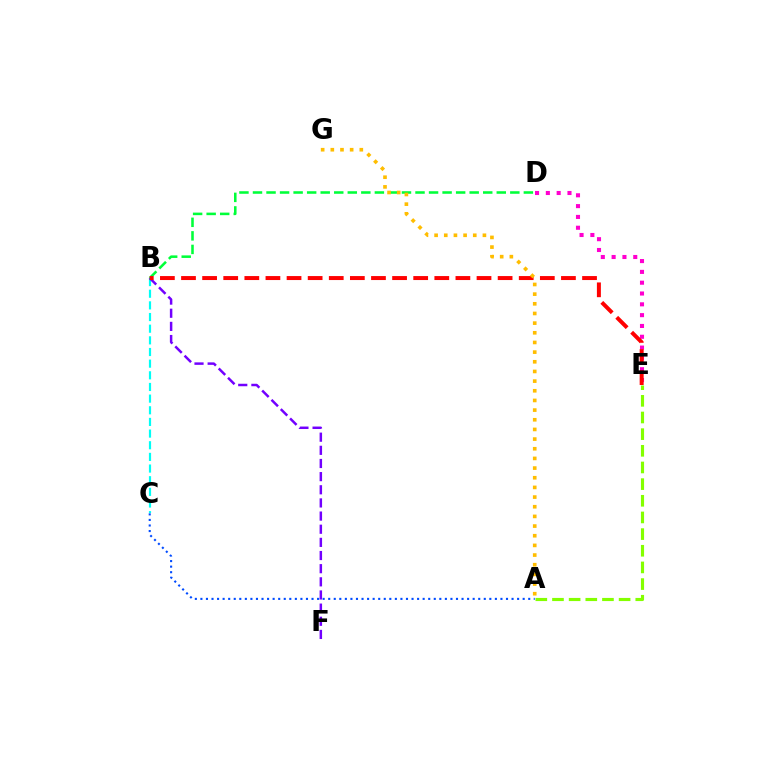{('A', 'E'): [{'color': '#84ff00', 'line_style': 'dashed', 'thickness': 2.26}], ('B', 'D'): [{'color': '#00ff39', 'line_style': 'dashed', 'thickness': 1.84}], ('B', 'C'): [{'color': '#00fff6', 'line_style': 'dashed', 'thickness': 1.58}], ('A', 'C'): [{'color': '#004bff', 'line_style': 'dotted', 'thickness': 1.51}], ('B', 'F'): [{'color': '#7200ff', 'line_style': 'dashed', 'thickness': 1.79}], ('D', 'E'): [{'color': '#ff00cf', 'line_style': 'dotted', 'thickness': 2.94}], ('B', 'E'): [{'color': '#ff0000', 'line_style': 'dashed', 'thickness': 2.87}], ('A', 'G'): [{'color': '#ffbd00', 'line_style': 'dotted', 'thickness': 2.63}]}